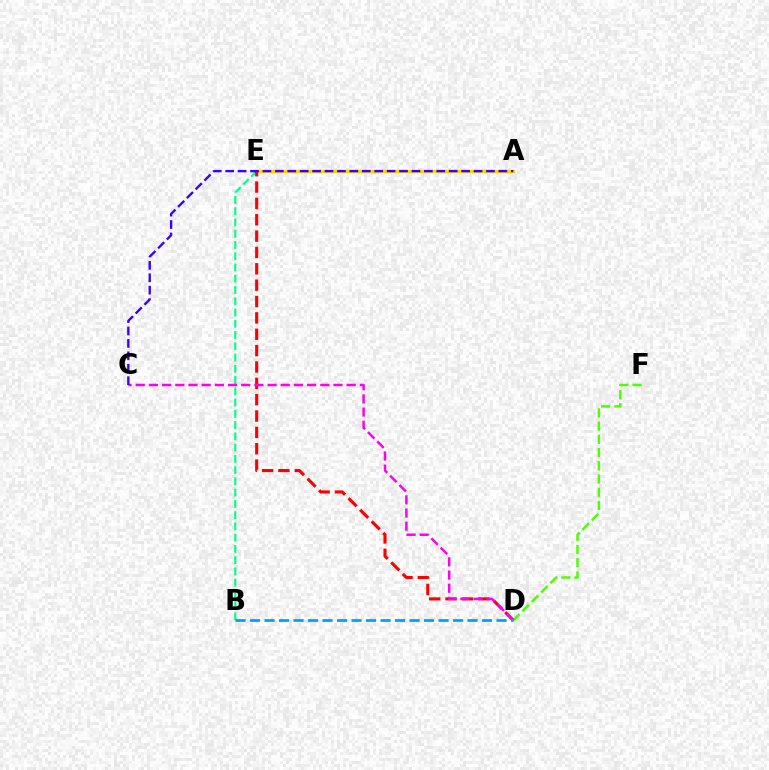{('A', 'E'): [{'color': '#ffd500', 'line_style': 'solid', 'thickness': 2.49}], ('D', 'F'): [{'color': '#4fff00', 'line_style': 'dashed', 'thickness': 1.8}], ('B', 'E'): [{'color': '#00ff86', 'line_style': 'dashed', 'thickness': 1.53}], ('D', 'E'): [{'color': '#ff0000', 'line_style': 'dashed', 'thickness': 2.22}], ('C', 'D'): [{'color': '#ff00ed', 'line_style': 'dashed', 'thickness': 1.79}], ('B', 'D'): [{'color': '#009eff', 'line_style': 'dashed', 'thickness': 1.97}], ('A', 'C'): [{'color': '#3700ff', 'line_style': 'dashed', 'thickness': 1.69}]}